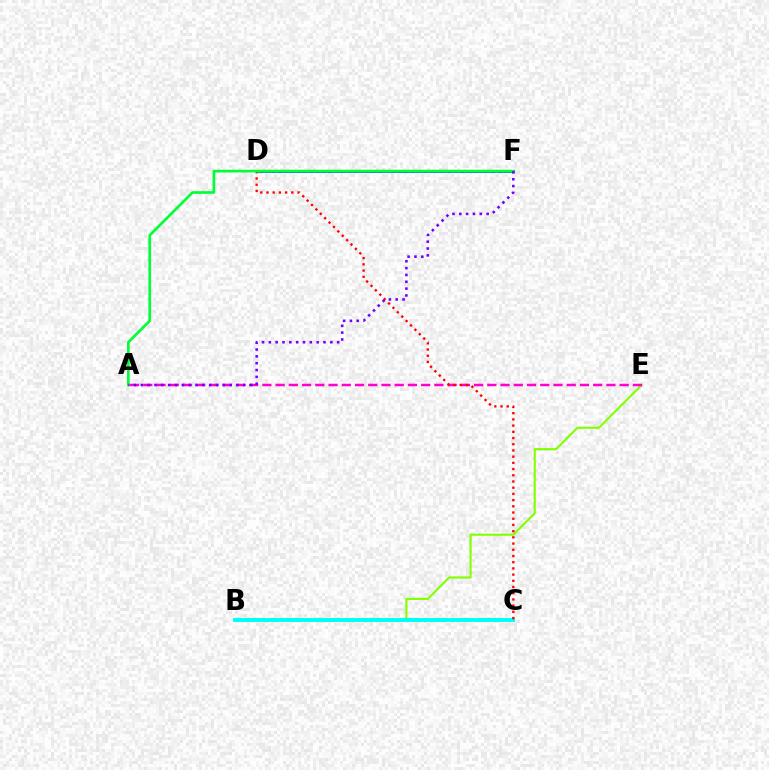{('D', 'F'): [{'color': '#004bff', 'line_style': 'solid', 'thickness': 2.11}, {'color': '#ffbd00', 'line_style': 'dotted', 'thickness': 1.71}], ('B', 'E'): [{'color': '#84ff00', 'line_style': 'solid', 'thickness': 1.54}], ('A', 'E'): [{'color': '#ff00cf', 'line_style': 'dashed', 'thickness': 1.8}], ('B', 'C'): [{'color': '#00fff6', 'line_style': 'solid', 'thickness': 2.83}], ('C', 'D'): [{'color': '#ff0000', 'line_style': 'dotted', 'thickness': 1.69}], ('A', 'F'): [{'color': '#00ff39', 'line_style': 'solid', 'thickness': 1.93}, {'color': '#7200ff', 'line_style': 'dotted', 'thickness': 1.86}]}